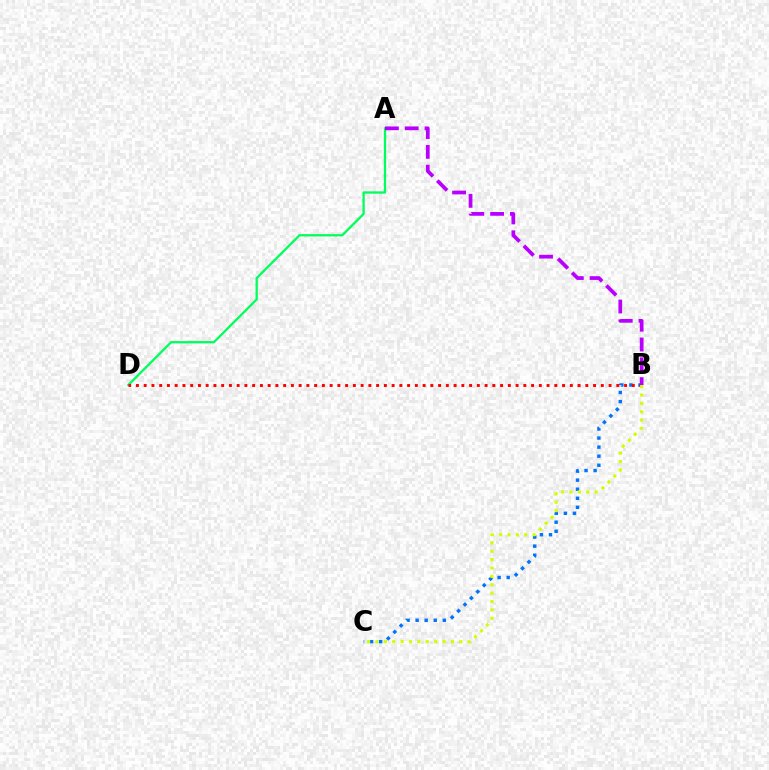{('A', 'D'): [{'color': '#00ff5c', 'line_style': 'solid', 'thickness': 1.65}], ('B', 'C'): [{'color': '#0074ff', 'line_style': 'dotted', 'thickness': 2.46}, {'color': '#d1ff00', 'line_style': 'dotted', 'thickness': 2.28}], ('B', 'D'): [{'color': '#ff0000', 'line_style': 'dotted', 'thickness': 2.11}], ('A', 'B'): [{'color': '#b900ff', 'line_style': 'dashed', 'thickness': 2.69}]}